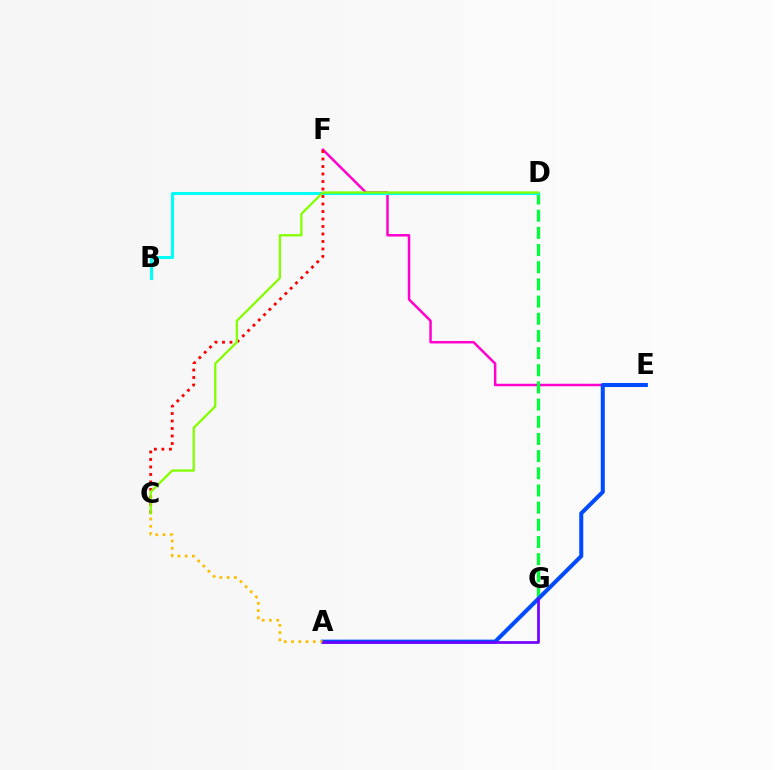{('E', 'F'): [{'color': '#ff00cf', 'line_style': 'solid', 'thickness': 1.79}], ('D', 'G'): [{'color': '#00ff39', 'line_style': 'dashed', 'thickness': 2.33}], ('C', 'F'): [{'color': '#ff0000', 'line_style': 'dotted', 'thickness': 2.04}], ('B', 'D'): [{'color': '#00fff6', 'line_style': 'solid', 'thickness': 2.22}], ('A', 'E'): [{'color': '#004bff', 'line_style': 'solid', 'thickness': 2.91}], ('C', 'D'): [{'color': '#84ff00', 'line_style': 'solid', 'thickness': 1.65}], ('A', 'C'): [{'color': '#ffbd00', 'line_style': 'dotted', 'thickness': 1.97}], ('A', 'G'): [{'color': '#7200ff', 'line_style': 'solid', 'thickness': 1.95}]}